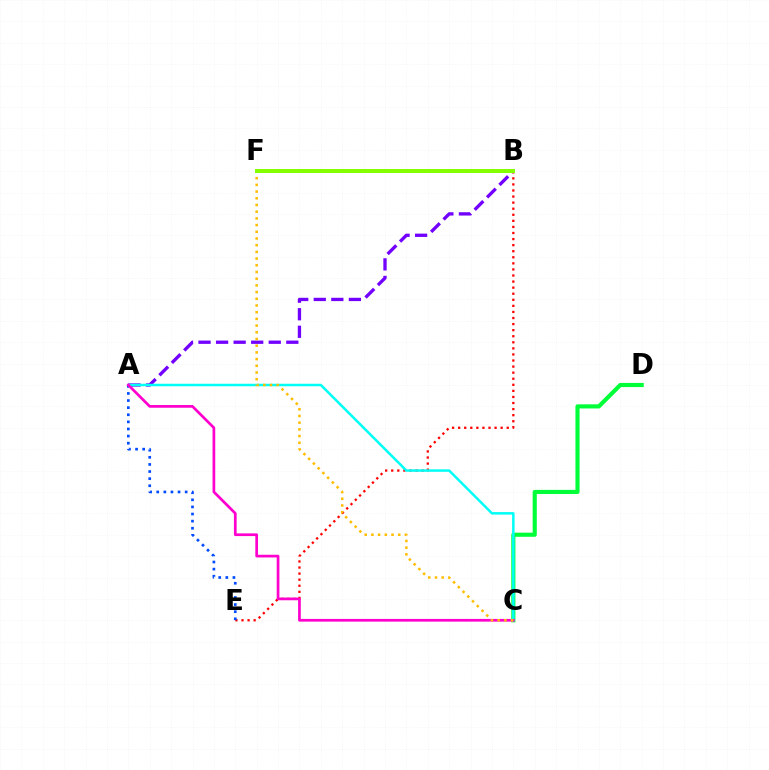{('C', 'D'): [{'color': '#00ff39', 'line_style': 'solid', 'thickness': 2.97}], ('A', 'B'): [{'color': '#7200ff', 'line_style': 'dashed', 'thickness': 2.39}], ('B', 'E'): [{'color': '#ff0000', 'line_style': 'dotted', 'thickness': 1.65}], ('A', 'C'): [{'color': '#00fff6', 'line_style': 'solid', 'thickness': 1.79}, {'color': '#ff00cf', 'line_style': 'solid', 'thickness': 1.95}], ('A', 'E'): [{'color': '#004bff', 'line_style': 'dotted', 'thickness': 1.93}], ('C', 'F'): [{'color': '#ffbd00', 'line_style': 'dotted', 'thickness': 1.82}], ('B', 'F'): [{'color': '#84ff00', 'line_style': 'solid', 'thickness': 2.87}]}